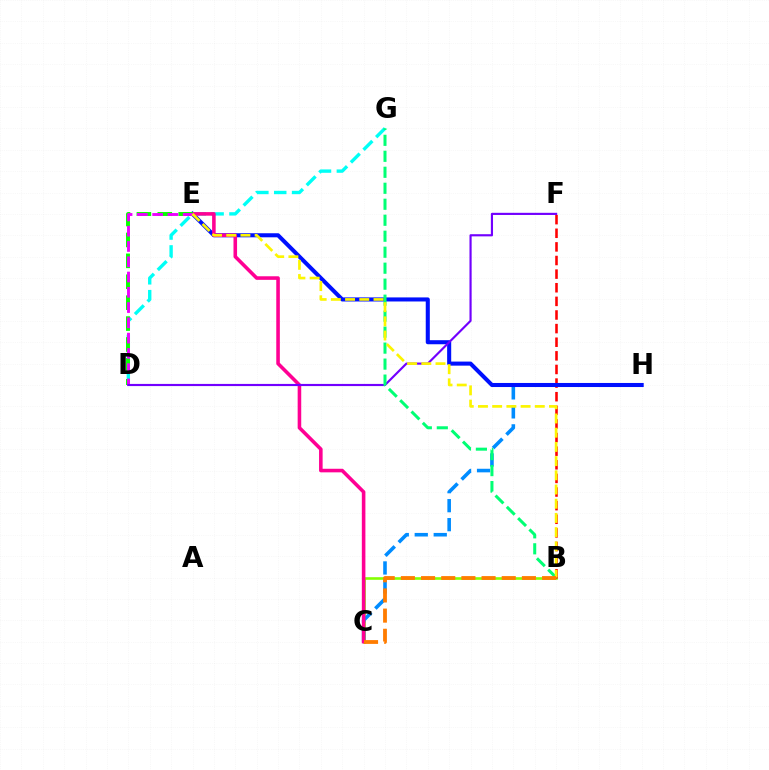{('B', 'C'): [{'color': '#84ff00', 'line_style': 'solid', 'thickness': 1.88}, {'color': '#ff7c00', 'line_style': 'dashed', 'thickness': 2.74}], ('C', 'H'): [{'color': '#008cff', 'line_style': 'dashed', 'thickness': 2.58}], ('B', 'F'): [{'color': '#ff0000', 'line_style': 'dashed', 'thickness': 1.85}], ('E', 'H'): [{'color': '#0010ff', 'line_style': 'solid', 'thickness': 2.92}], ('D', 'G'): [{'color': '#00fff6', 'line_style': 'dashed', 'thickness': 2.43}], ('C', 'E'): [{'color': '#ff0094', 'line_style': 'solid', 'thickness': 2.57}], ('D', 'E'): [{'color': '#08ff00', 'line_style': 'dashed', 'thickness': 2.84}, {'color': '#ee00ff', 'line_style': 'dashed', 'thickness': 2.08}], ('D', 'F'): [{'color': '#7200ff', 'line_style': 'solid', 'thickness': 1.55}], ('B', 'G'): [{'color': '#00ff74', 'line_style': 'dashed', 'thickness': 2.17}], ('B', 'E'): [{'color': '#fcf500', 'line_style': 'dashed', 'thickness': 1.93}]}